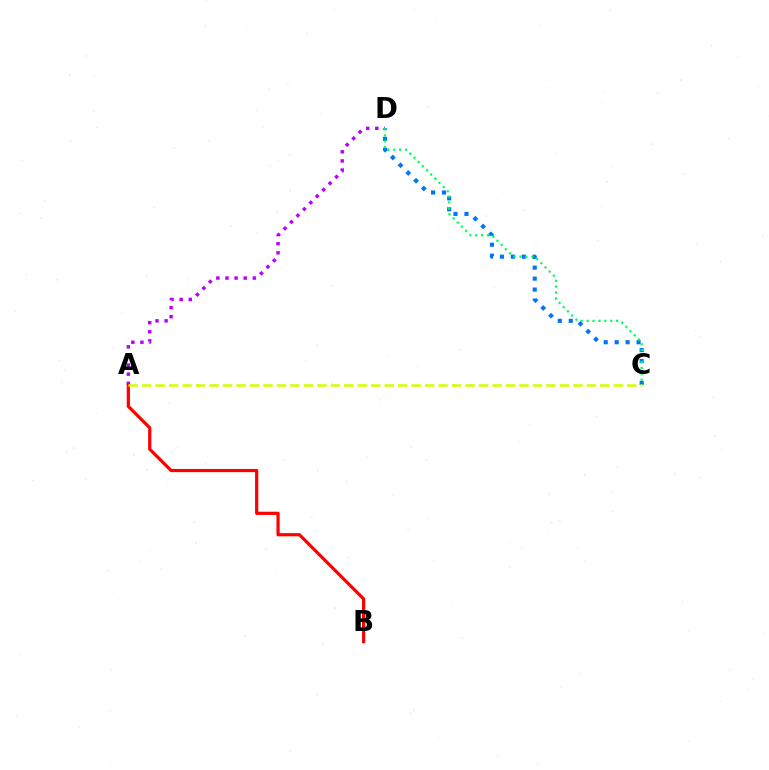{('A', 'D'): [{'color': '#b900ff', 'line_style': 'dotted', 'thickness': 2.48}], ('C', 'D'): [{'color': '#0074ff', 'line_style': 'dotted', 'thickness': 2.98}, {'color': '#00ff5c', 'line_style': 'dotted', 'thickness': 1.6}], ('A', 'B'): [{'color': '#ff0000', 'line_style': 'solid', 'thickness': 2.3}], ('A', 'C'): [{'color': '#d1ff00', 'line_style': 'dashed', 'thickness': 1.83}]}